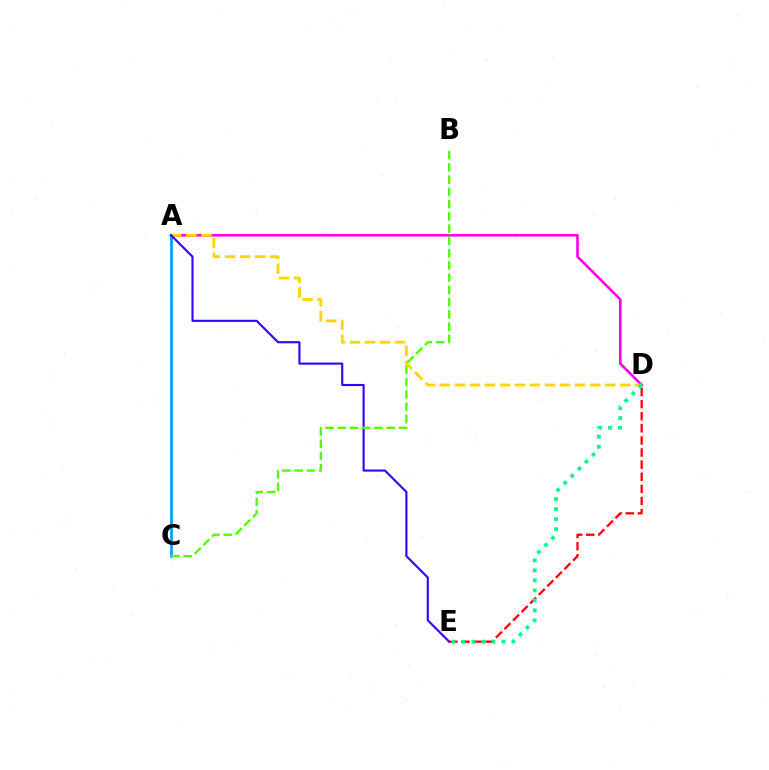{('D', 'E'): [{'color': '#ff0000', 'line_style': 'dashed', 'thickness': 1.64}, {'color': '#00ff86', 'line_style': 'dotted', 'thickness': 2.72}], ('A', 'D'): [{'color': '#ff00ed', 'line_style': 'solid', 'thickness': 1.89}, {'color': '#ffd500', 'line_style': 'dashed', 'thickness': 2.04}], ('A', 'C'): [{'color': '#009eff', 'line_style': 'solid', 'thickness': 1.94}], ('A', 'E'): [{'color': '#3700ff', 'line_style': 'solid', 'thickness': 1.53}], ('B', 'C'): [{'color': '#4fff00', 'line_style': 'dashed', 'thickness': 1.66}]}